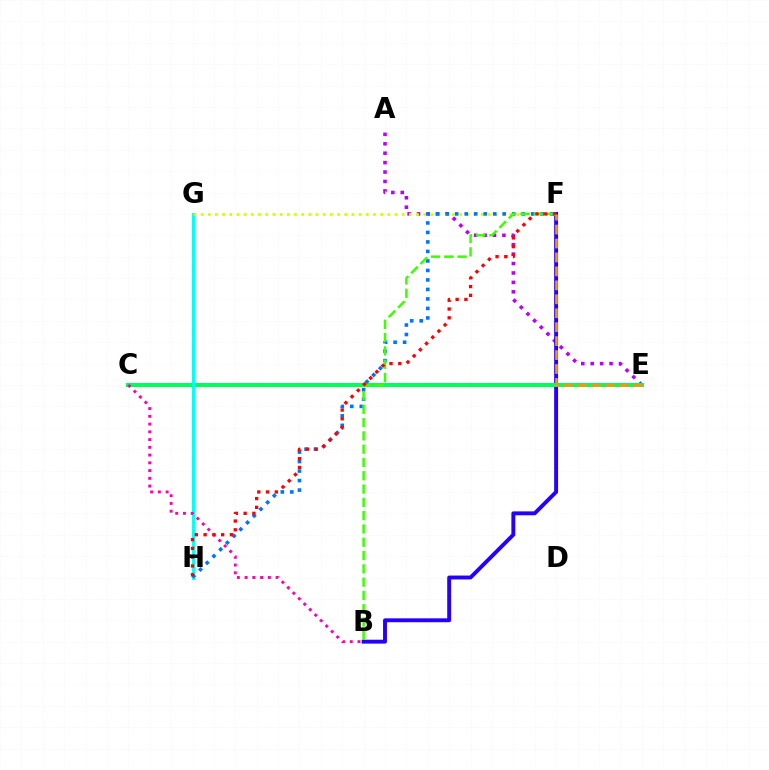{('A', 'E'): [{'color': '#b900ff', 'line_style': 'dotted', 'thickness': 2.56}], ('B', 'F'): [{'color': '#2500ff', 'line_style': 'solid', 'thickness': 2.81}, {'color': '#3dff00', 'line_style': 'dashed', 'thickness': 1.81}], ('C', 'E'): [{'color': '#00ff5c', 'line_style': 'solid', 'thickness': 2.9}], ('G', 'H'): [{'color': '#00fff6', 'line_style': 'solid', 'thickness': 2.11}], ('F', 'G'): [{'color': '#d1ff00', 'line_style': 'dotted', 'thickness': 1.95}], ('B', 'C'): [{'color': '#ff00ac', 'line_style': 'dotted', 'thickness': 2.11}], ('F', 'H'): [{'color': '#0074ff', 'line_style': 'dotted', 'thickness': 2.58}, {'color': '#ff0000', 'line_style': 'dotted', 'thickness': 2.38}], ('E', 'F'): [{'color': '#ff9400', 'line_style': 'dashed', 'thickness': 1.89}]}